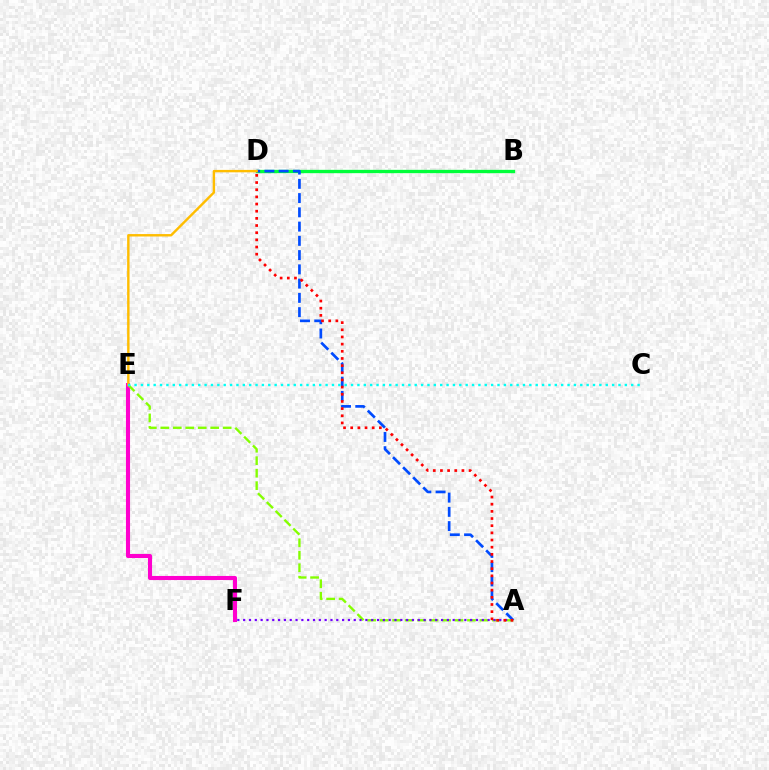{('B', 'D'): [{'color': '#00ff39', 'line_style': 'solid', 'thickness': 2.4}], ('A', 'D'): [{'color': '#004bff', 'line_style': 'dashed', 'thickness': 1.94}, {'color': '#ff0000', 'line_style': 'dotted', 'thickness': 1.95}], ('E', 'F'): [{'color': '#ff00cf', 'line_style': 'solid', 'thickness': 2.94}], ('A', 'E'): [{'color': '#84ff00', 'line_style': 'dashed', 'thickness': 1.69}], ('D', 'E'): [{'color': '#ffbd00', 'line_style': 'solid', 'thickness': 1.74}], ('A', 'F'): [{'color': '#7200ff', 'line_style': 'dotted', 'thickness': 1.58}], ('C', 'E'): [{'color': '#00fff6', 'line_style': 'dotted', 'thickness': 1.73}]}